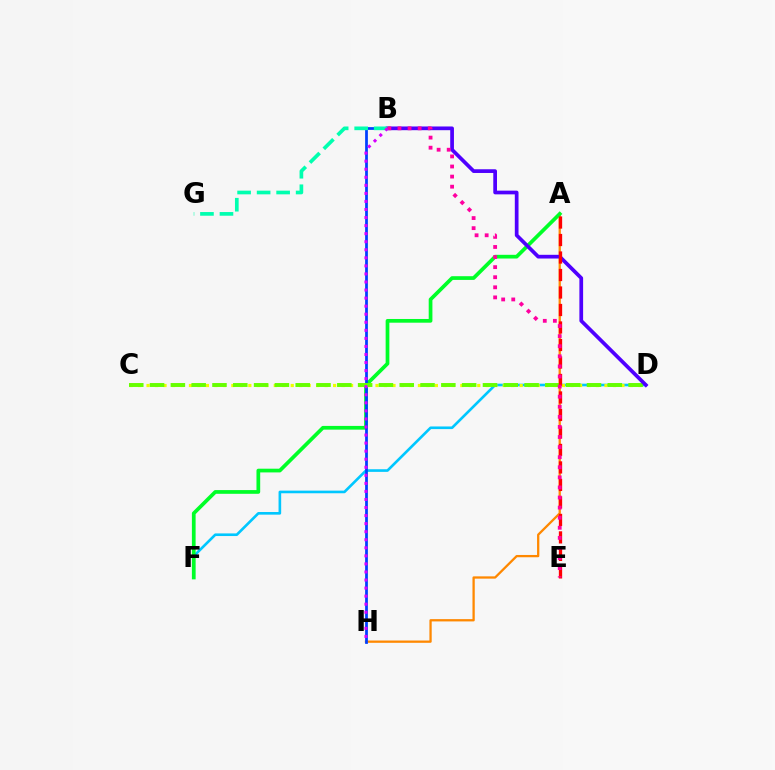{('D', 'F'): [{'color': '#00c7ff', 'line_style': 'solid', 'thickness': 1.9}], ('A', 'H'): [{'color': '#ff8800', 'line_style': 'solid', 'thickness': 1.65}], ('A', 'F'): [{'color': '#00ff27', 'line_style': 'solid', 'thickness': 2.68}], ('B', 'H'): [{'color': '#003fff', 'line_style': 'solid', 'thickness': 1.98}, {'color': '#d600ff', 'line_style': 'dotted', 'thickness': 2.19}], ('C', 'D'): [{'color': '#eeff00', 'line_style': 'dotted', 'thickness': 2.3}, {'color': '#66ff00', 'line_style': 'dashed', 'thickness': 2.83}], ('B', 'D'): [{'color': '#4f00ff', 'line_style': 'solid', 'thickness': 2.68}], ('A', 'E'): [{'color': '#ff0000', 'line_style': 'dashed', 'thickness': 2.38}], ('B', 'G'): [{'color': '#00ffaf', 'line_style': 'dashed', 'thickness': 2.65}], ('B', 'E'): [{'color': '#ff00a0', 'line_style': 'dotted', 'thickness': 2.74}]}